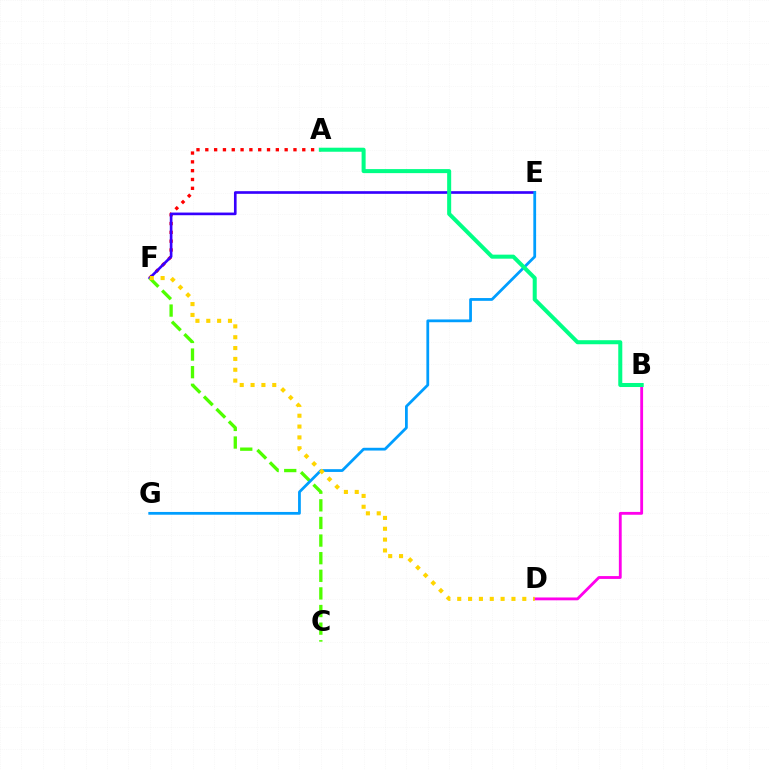{('B', 'D'): [{'color': '#ff00ed', 'line_style': 'solid', 'thickness': 2.04}], ('A', 'F'): [{'color': '#ff0000', 'line_style': 'dotted', 'thickness': 2.4}], ('E', 'F'): [{'color': '#3700ff', 'line_style': 'solid', 'thickness': 1.91}], ('C', 'F'): [{'color': '#4fff00', 'line_style': 'dashed', 'thickness': 2.39}], ('E', 'G'): [{'color': '#009eff', 'line_style': 'solid', 'thickness': 2.0}], ('A', 'B'): [{'color': '#00ff86', 'line_style': 'solid', 'thickness': 2.9}], ('D', 'F'): [{'color': '#ffd500', 'line_style': 'dotted', 'thickness': 2.95}]}